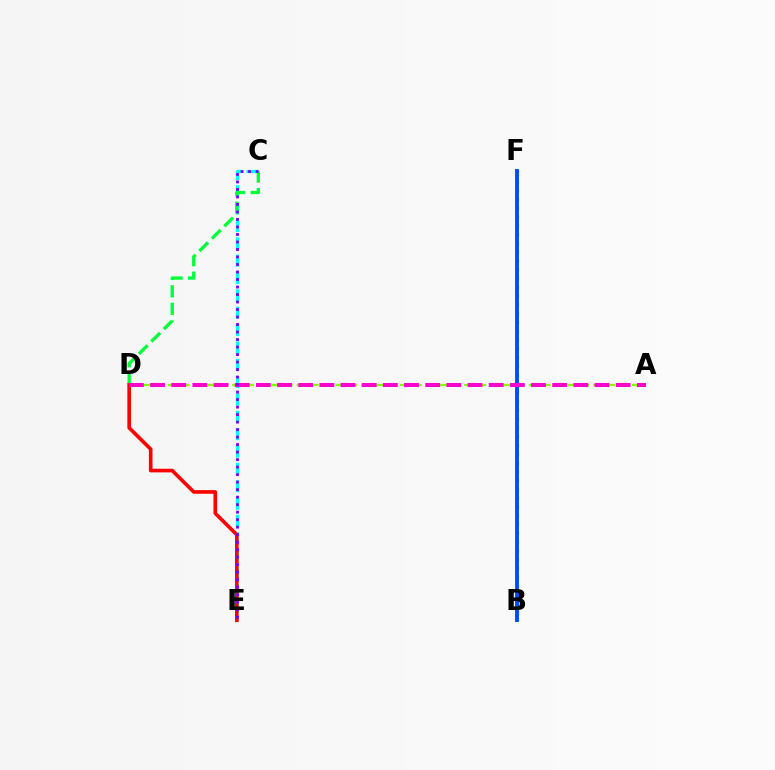{('C', 'E'): [{'color': '#00fff6', 'line_style': 'dashed', 'thickness': 2.36}, {'color': '#7200ff', 'line_style': 'dotted', 'thickness': 2.04}], ('B', 'F'): [{'color': '#ffbd00', 'line_style': 'dotted', 'thickness': 2.39}, {'color': '#004bff', 'line_style': 'solid', 'thickness': 2.8}], ('C', 'D'): [{'color': '#00ff39', 'line_style': 'dashed', 'thickness': 2.39}], ('D', 'E'): [{'color': '#ff0000', 'line_style': 'solid', 'thickness': 2.61}], ('A', 'D'): [{'color': '#84ff00', 'line_style': 'dashed', 'thickness': 1.75}, {'color': '#ff00cf', 'line_style': 'dashed', 'thickness': 2.88}]}